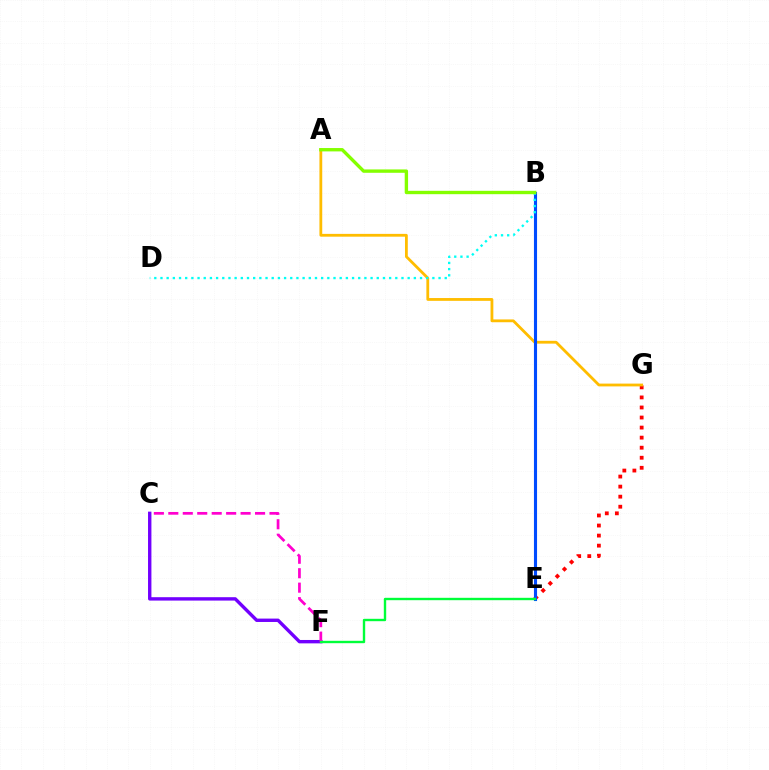{('E', 'G'): [{'color': '#ff0000', 'line_style': 'dotted', 'thickness': 2.73}], ('A', 'G'): [{'color': '#ffbd00', 'line_style': 'solid', 'thickness': 2.02}], ('B', 'E'): [{'color': '#004bff', 'line_style': 'solid', 'thickness': 2.23}], ('B', 'D'): [{'color': '#00fff6', 'line_style': 'dotted', 'thickness': 1.68}], ('C', 'F'): [{'color': '#7200ff', 'line_style': 'solid', 'thickness': 2.44}, {'color': '#ff00cf', 'line_style': 'dashed', 'thickness': 1.96}], ('A', 'B'): [{'color': '#84ff00', 'line_style': 'solid', 'thickness': 2.42}], ('E', 'F'): [{'color': '#00ff39', 'line_style': 'solid', 'thickness': 1.71}]}